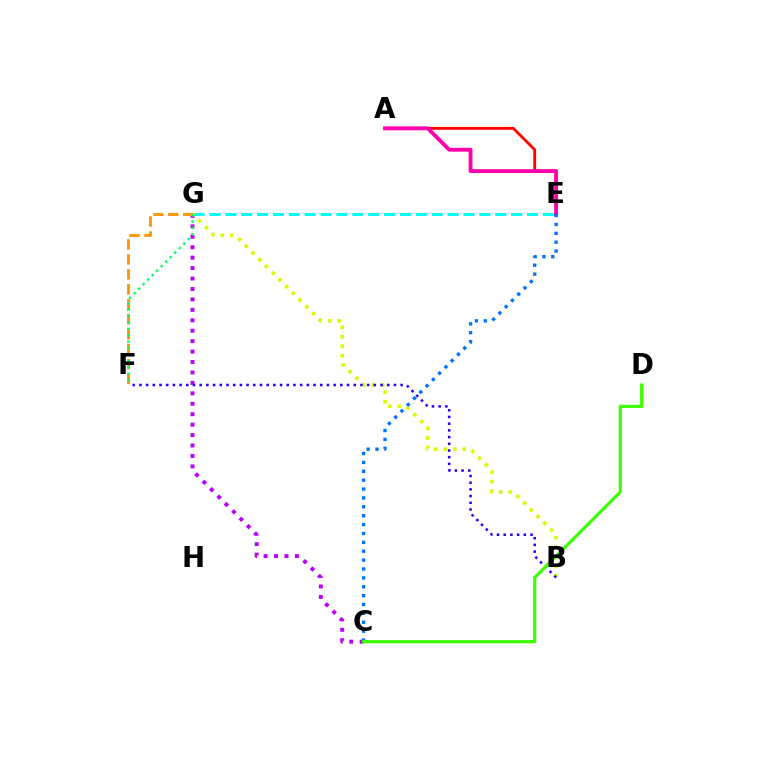{('C', 'G'): [{'color': '#b900ff', 'line_style': 'dotted', 'thickness': 2.84}], ('E', 'G'): [{'color': '#00fff6', 'line_style': 'dashed', 'thickness': 2.16}], ('F', 'G'): [{'color': '#ff9400', 'line_style': 'dashed', 'thickness': 2.03}, {'color': '#00ff5c', 'line_style': 'dotted', 'thickness': 1.73}], ('B', 'G'): [{'color': '#d1ff00', 'line_style': 'dotted', 'thickness': 2.59}], ('A', 'E'): [{'color': '#ff0000', 'line_style': 'solid', 'thickness': 2.04}, {'color': '#ff00ac', 'line_style': 'solid', 'thickness': 2.77}], ('B', 'F'): [{'color': '#2500ff', 'line_style': 'dotted', 'thickness': 1.82}], ('C', 'E'): [{'color': '#0074ff', 'line_style': 'dotted', 'thickness': 2.41}], ('C', 'D'): [{'color': '#3dff00', 'line_style': 'solid', 'thickness': 2.29}]}